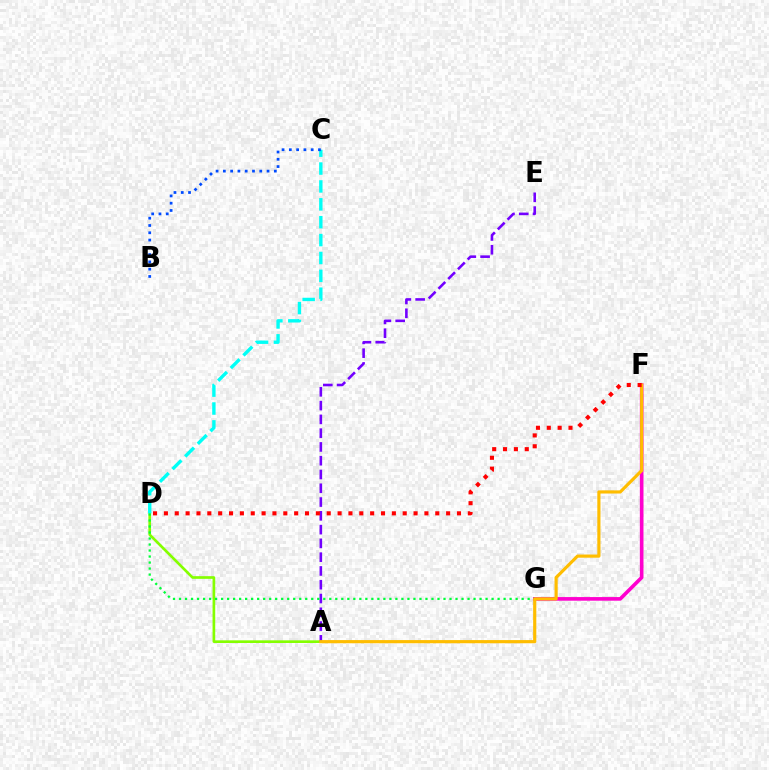{('F', 'G'): [{'color': '#ff00cf', 'line_style': 'solid', 'thickness': 2.61}], ('A', 'D'): [{'color': '#84ff00', 'line_style': 'solid', 'thickness': 1.92}], ('A', 'E'): [{'color': '#7200ff', 'line_style': 'dashed', 'thickness': 1.87}], ('D', 'G'): [{'color': '#00ff39', 'line_style': 'dotted', 'thickness': 1.63}], ('C', 'D'): [{'color': '#00fff6', 'line_style': 'dashed', 'thickness': 2.43}], ('A', 'F'): [{'color': '#ffbd00', 'line_style': 'solid', 'thickness': 2.28}], ('B', 'C'): [{'color': '#004bff', 'line_style': 'dotted', 'thickness': 1.98}], ('D', 'F'): [{'color': '#ff0000', 'line_style': 'dotted', 'thickness': 2.95}]}